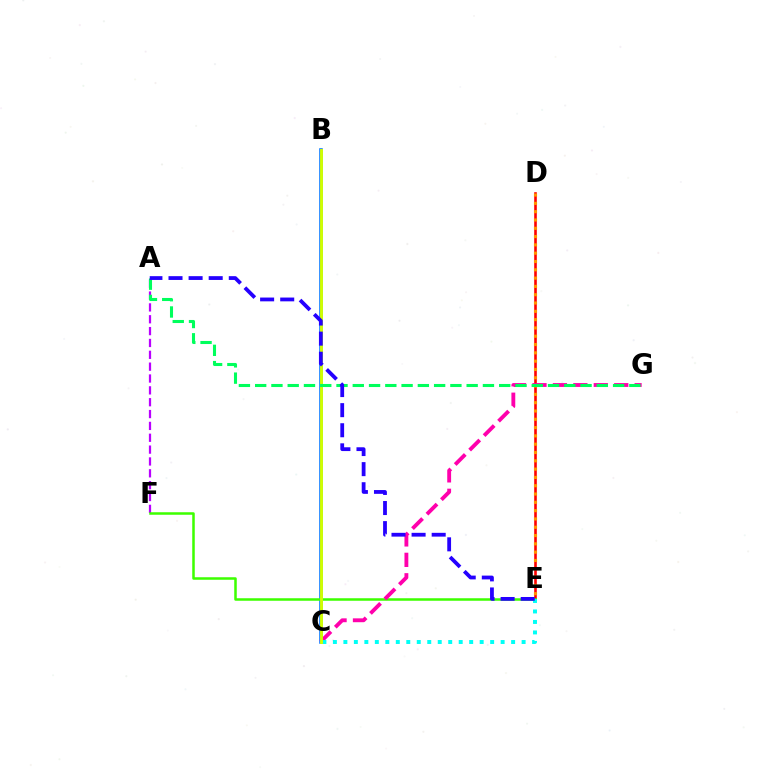{('D', 'E'): [{'color': '#ff0000', 'line_style': 'solid', 'thickness': 1.88}, {'color': '#ff9400', 'line_style': 'dotted', 'thickness': 2.26}], ('A', 'F'): [{'color': '#b900ff', 'line_style': 'dashed', 'thickness': 1.61}], ('B', 'C'): [{'color': '#0074ff', 'line_style': 'solid', 'thickness': 2.55}, {'color': '#d1ff00', 'line_style': 'solid', 'thickness': 2.09}], ('E', 'F'): [{'color': '#3dff00', 'line_style': 'solid', 'thickness': 1.81}], ('C', 'G'): [{'color': '#ff00ac', 'line_style': 'dashed', 'thickness': 2.78}], ('C', 'E'): [{'color': '#00fff6', 'line_style': 'dotted', 'thickness': 2.85}], ('A', 'G'): [{'color': '#00ff5c', 'line_style': 'dashed', 'thickness': 2.21}], ('A', 'E'): [{'color': '#2500ff', 'line_style': 'dashed', 'thickness': 2.73}]}